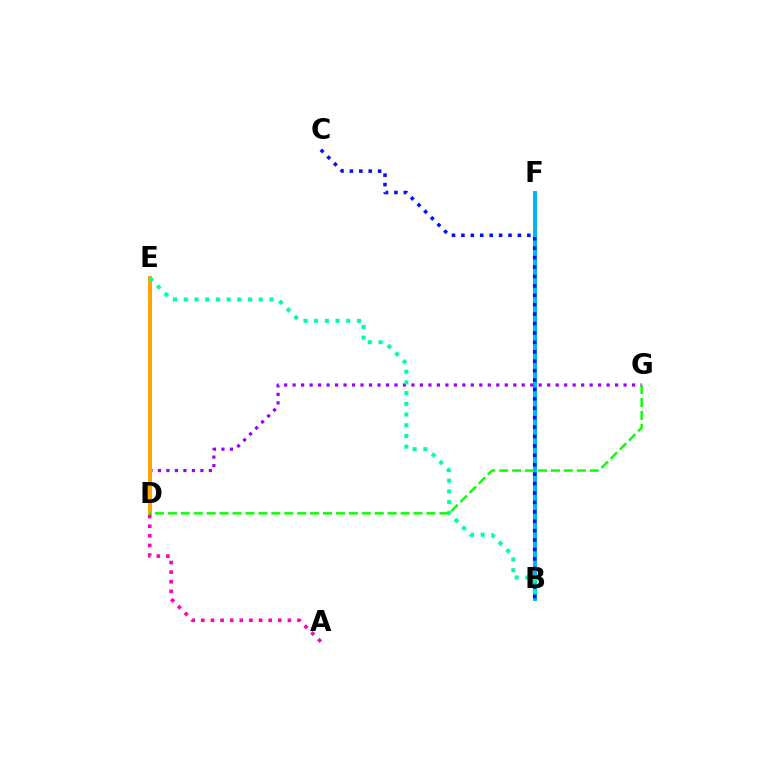{('B', 'F'): [{'color': '#b3ff00', 'line_style': 'dashed', 'thickness': 2.78}, {'color': '#00b5ff', 'line_style': 'solid', 'thickness': 2.82}], ('D', 'E'): [{'color': '#ff0000', 'line_style': 'dashed', 'thickness': 1.69}, {'color': '#ffa500', 'line_style': 'solid', 'thickness': 2.86}], ('D', 'G'): [{'color': '#9b00ff', 'line_style': 'dotted', 'thickness': 2.31}, {'color': '#08ff00', 'line_style': 'dashed', 'thickness': 1.76}], ('B', 'C'): [{'color': '#0010ff', 'line_style': 'dotted', 'thickness': 2.56}], ('B', 'E'): [{'color': '#00ff9d', 'line_style': 'dotted', 'thickness': 2.91}], ('A', 'D'): [{'color': '#ff00bd', 'line_style': 'dotted', 'thickness': 2.61}]}